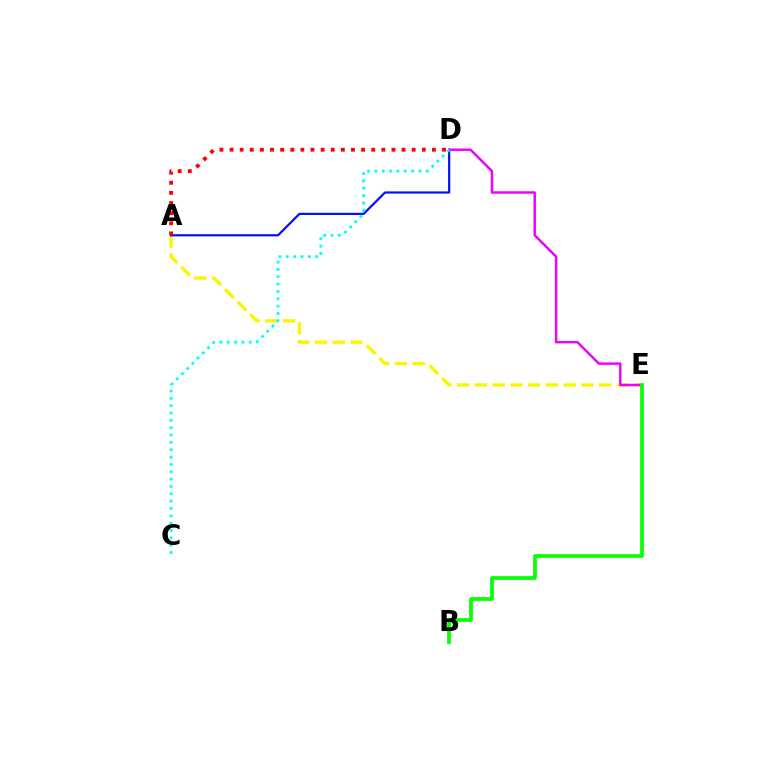{('A', 'E'): [{'color': '#fcf500', 'line_style': 'dashed', 'thickness': 2.41}], ('A', 'D'): [{'color': '#0010ff', 'line_style': 'solid', 'thickness': 1.59}, {'color': '#ff0000', 'line_style': 'dotted', 'thickness': 2.75}], ('D', 'E'): [{'color': '#ee00ff', 'line_style': 'solid', 'thickness': 1.77}], ('B', 'E'): [{'color': '#08ff00', 'line_style': 'solid', 'thickness': 2.68}], ('C', 'D'): [{'color': '#00fff6', 'line_style': 'dotted', 'thickness': 2.0}]}